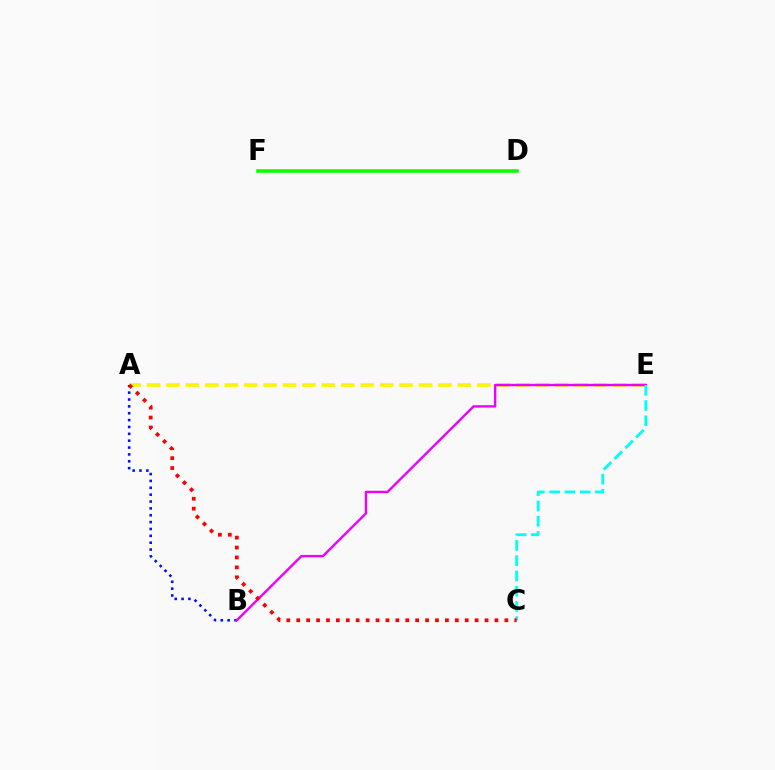{('A', 'B'): [{'color': '#0010ff', 'line_style': 'dotted', 'thickness': 1.86}], ('A', 'E'): [{'color': '#fcf500', 'line_style': 'dashed', 'thickness': 2.64}], ('B', 'E'): [{'color': '#ee00ff', 'line_style': 'solid', 'thickness': 1.72}], ('D', 'F'): [{'color': '#08ff00', 'line_style': 'solid', 'thickness': 2.53}], ('C', 'E'): [{'color': '#00fff6', 'line_style': 'dashed', 'thickness': 2.07}], ('A', 'C'): [{'color': '#ff0000', 'line_style': 'dotted', 'thickness': 2.69}]}